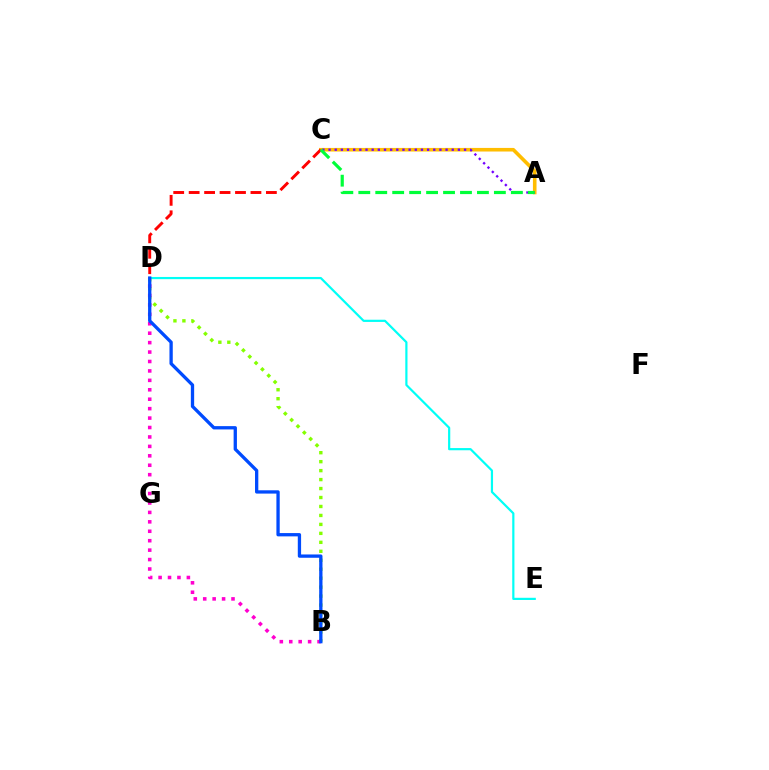{('A', 'C'): [{'color': '#ffbd00', 'line_style': 'solid', 'thickness': 2.59}, {'color': '#7200ff', 'line_style': 'dotted', 'thickness': 1.67}, {'color': '#00ff39', 'line_style': 'dashed', 'thickness': 2.3}], ('B', 'D'): [{'color': '#84ff00', 'line_style': 'dotted', 'thickness': 2.44}, {'color': '#ff00cf', 'line_style': 'dotted', 'thickness': 2.56}, {'color': '#004bff', 'line_style': 'solid', 'thickness': 2.38}], ('C', 'D'): [{'color': '#ff0000', 'line_style': 'dashed', 'thickness': 2.1}], ('D', 'E'): [{'color': '#00fff6', 'line_style': 'solid', 'thickness': 1.58}]}